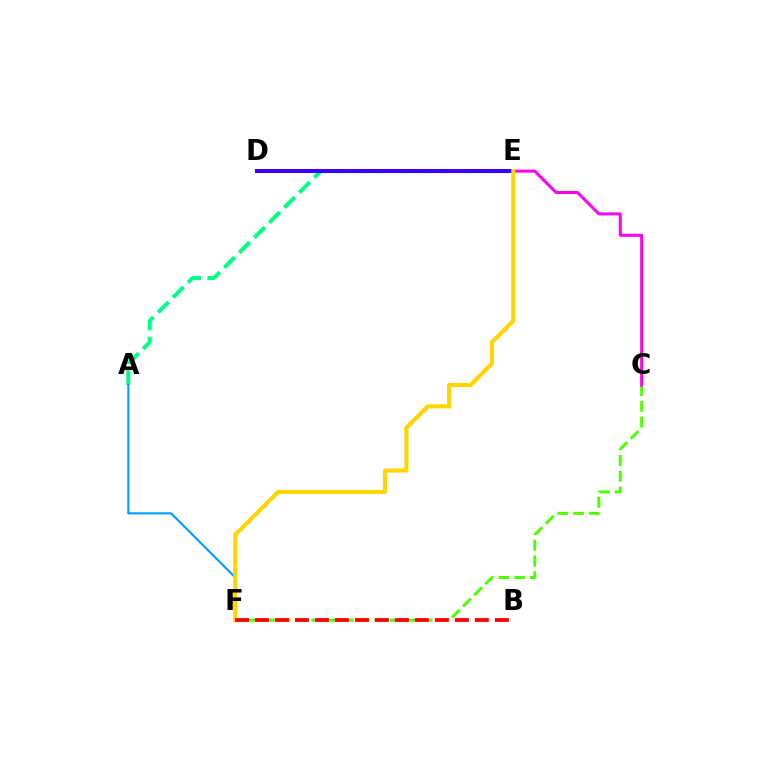{('A', 'E'): [{'color': '#00ff86', 'line_style': 'dashed', 'thickness': 2.88}], ('A', 'F'): [{'color': '#009eff', 'line_style': 'solid', 'thickness': 1.53}], ('D', 'E'): [{'color': '#3700ff', 'line_style': 'solid', 'thickness': 2.89}], ('C', 'F'): [{'color': '#4fff00', 'line_style': 'dashed', 'thickness': 2.14}], ('C', 'E'): [{'color': '#ff00ed', 'line_style': 'solid', 'thickness': 2.17}], ('E', 'F'): [{'color': '#ffd500', 'line_style': 'solid', 'thickness': 2.98}], ('B', 'F'): [{'color': '#ff0000', 'line_style': 'dashed', 'thickness': 2.72}]}